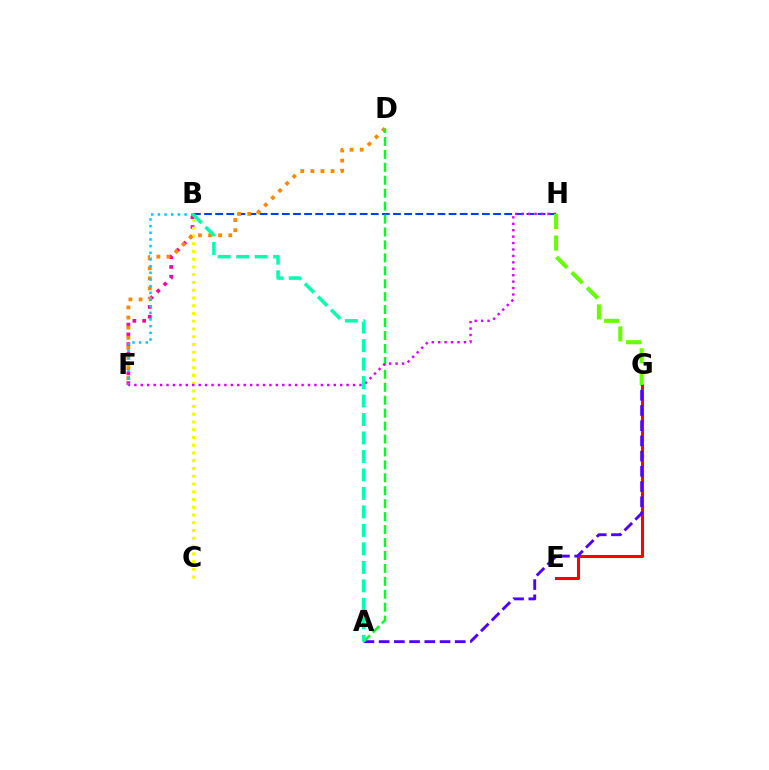{('E', 'G'): [{'color': '#ff0000', 'line_style': 'solid', 'thickness': 2.21}], ('B', 'F'): [{'color': '#ff00a0', 'line_style': 'dotted', 'thickness': 2.65}, {'color': '#00c7ff', 'line_style': 'dotted', 'thickness': 1.81}], ('B', 'H'): [{'color': '#003fff', 'line_style': 'dashed', 'thickness': 1.51}], ('B', 'C'): [{'color': '#eeff00', 'line_style': 'dotted', 'thickness': 2.11}], ('D', 'F'): [{'color': '#ff8800', 'line_style': 'dotted', 'thickness': 2.74}], ('A', 'G'): [{'color': '#4f00ff', 'line_style': 'dashed', 'thickness': 2.07}], ('A', 'D'): [{'color': '#00ff27', 'line_style': 'dashed', 'thickness': 1.76}], ('F', 'H'): [{'color': '#d600ff', 'line_style': 'dotted', 'thickness': 1.75}], ('G', 'H'): [{'color': '#66ff00', 'line_style': 'dashed', 'thickness': 2.94}], ('A', 'B'): [{'color': '#00ffaf', 'line_style': 'dashed', 'thickness': 2.51}]}